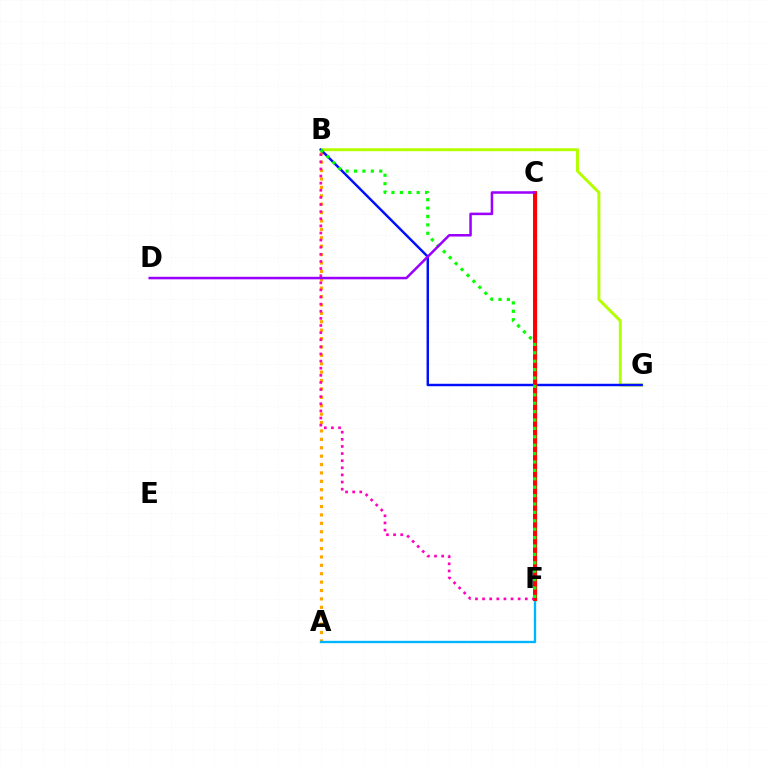{('B', 'G'): [{'color': '#b3ff00', 'line_style': 'solid', 'thickness': 2.12}, {'color': '#0010ff', 'line_style': 'solid', 'thickness': 1.76}], ('A', 'B'): [{'color': '#ffa500', 'line_style': 'dotted', 'thickness': 2.28}], ('B', 'F'): [{'color': '#ff00bd', 'line_style': 'dotted', 'thickness': 1.93}, {'color': '#08ff00', 'line_style': 'dotted', 'thickness': 2.28}], ('A', 'F'): [{'color': '#00b5ff', 'line_style': 'solid', 'thickness': 1.69}], ('C', 'F'): [{'color': '#00ff9d', 'line_style': 'solid', 'thickness': 2.51}, {'color': '#ff0000', 'line_style': 'solid', 'thickness': 2.84}], ('C', 'D'): [{'color': '#9b00ff', 'line_style': 'solid', 'thickness': 1.82}]}